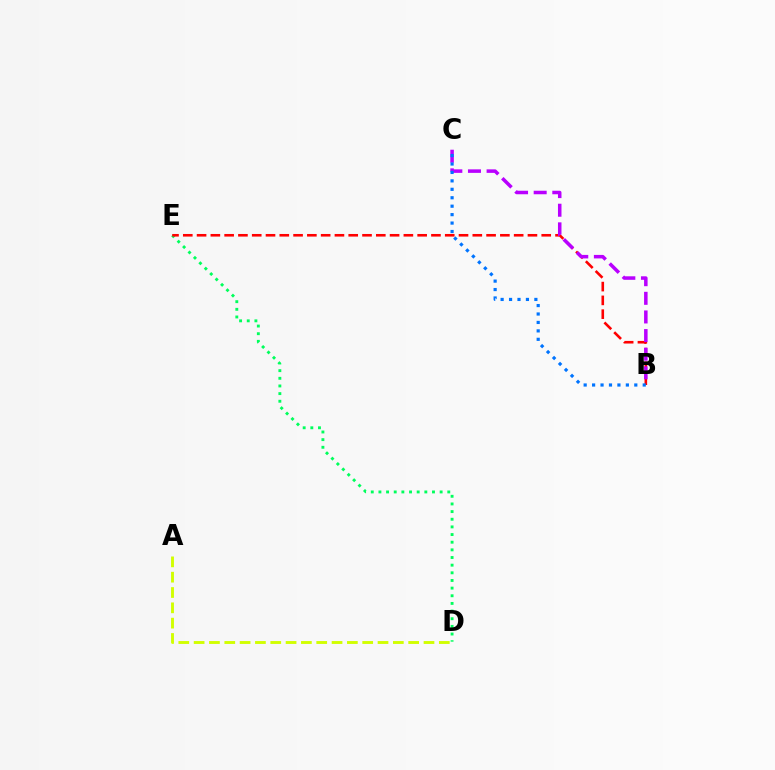{('D', 'E'): [{'color': '#00ff5c', 'line_style': 'dotted', 'thickness': 2.08}], ('B', 'E'): [{'color': '#ff0000', 'line_style': 'dashed', 'thickness': 1.87}], ('A', 'D'): [{'color': '#d1ff00', 'line_style': 'dashed', 'thickness': 2.08}], ('B', 'C'): [{'color': '#b900ff', 'line_style': 'dashed', 'thickness': 2.53}, {'color': '#0074ff', 'line_style': 'dotted', 'thickness': 2.29}]}